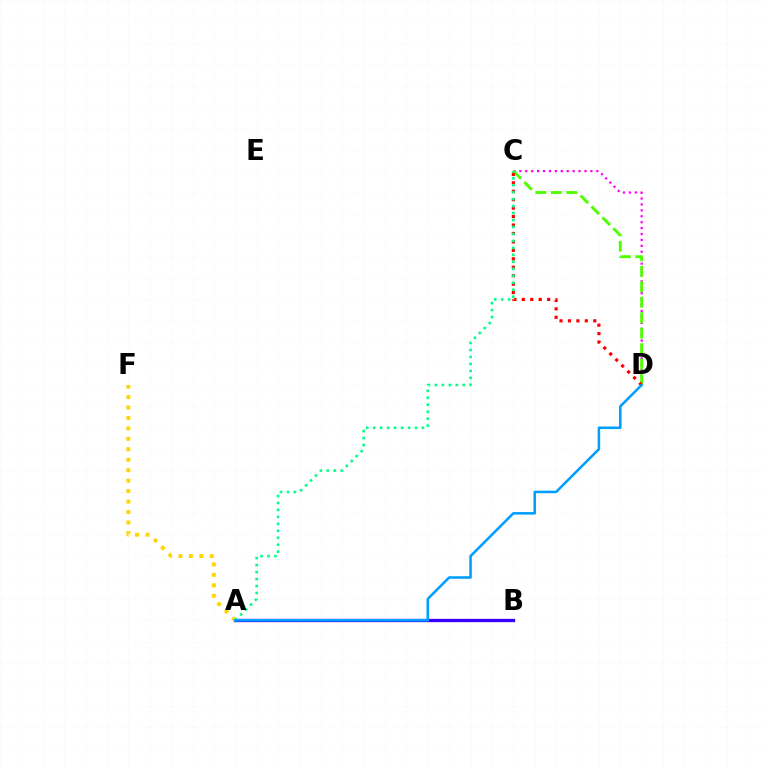{('C', 'D'): [{'color': '#ff00ed', 'line_style': 'dotted', 'thickness': 1.61}, {'color': '#4fff00', 'line_style': 'dashed', 'thickness': 2.1}, {'color': '#ff0000', 'line_style': 'dotted', 'thickness': 2.29}], ('A', 'B'): [{'color': '#3700ff', 'line_style': 'solid', 'thickness': 2.38}], ('A', 'F'): [{'color': '#ffd500', 'line_style': 'dotted', 'thickness': 2.84}], ('A', 'C'): [{'color': '#00ff86', 'line_style': 'dotted', 'thickness': 1.89}], ('A', 'D'): [{'color': '#009eff', 'line_style': 'solid', 'thickness': 1.84}]}